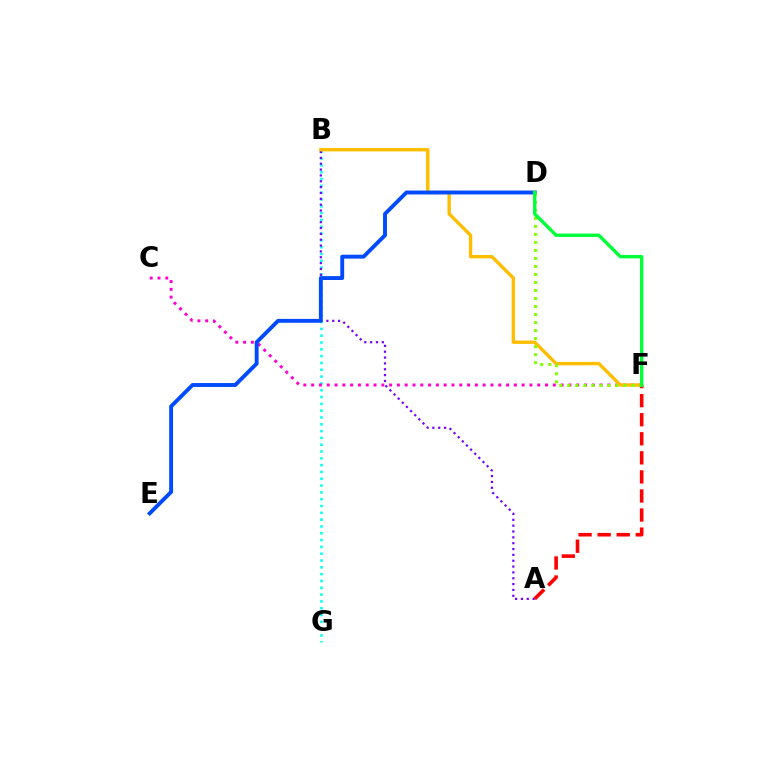{('B', 'G'): [{'color': '#00fff6', 'line_style': 'dotted', 'thickness': 1.85}], ('C', 'F'): [{'color': '#ff00cf', 'line_style': 'dotted', 'thickness': 2.12}], ('A', 'B'): [{'color': '#7200ff', 'line_style': 'dotted', 'thickness': 1.59}], ('B', 'F'): [{'color': '#ffbd00', 'line_style': 'solid', 'thickness': 2.42}], ('D', 'E'): [{'color': '#004bff', 'line_style': 'solid', 'thickness': 2.8}], ('A', 'F'): [{'color': '#ff0000', 'line_style': 'dashed', 'thickness': 2.59}], ('D', 'F'): [{'color': '#84ff00', 'line_style': 'dotted', 'thickness': 2.18}, {'color': '#00ff39', 'line_style': 'solid', 'thickness': 2.43}]}